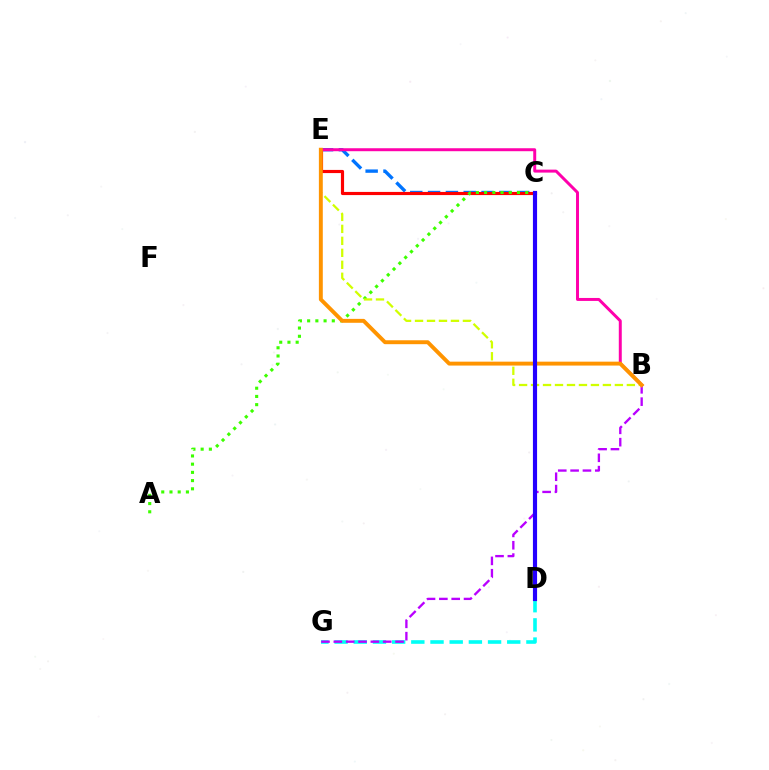{('C', 'E'): [{'color': '#0074ff', 'line_style': 'dashed', 'thickness': 2.42}, {'color': '#ff0000', 'line_style': 'solid', 'thickness': 2.27}], ('C', 'D'): [{'color': '#00ff5c', 'line_style': 'dashed', 'thickness': 1.5}, {'color': '#2500ff', 'line_style': 'solid', 'thickness': 2.99}], ('A', 'C'): [{'color': '#3dff00', 'line_style': 'dotted', 'thickness': 2.23}], ('D', 'G'): [{'color': '#00fff6', 'line_style': 'dashed', 'thickness': 2.61}], ('B', 'E'): [{'color': '#ff00ac', 'line_style': 'solid', 'thickness': 2.14}, {'color': '#d1ff00', 'line_style': 'dashed', 'thickness': 1.63}, {'color': '#ff9400', 'line_style': 'solid', 'thickness': 2.82}], ('B', 'G'): [{'color': '#b900ff', 'line_style': 'dashed', 'thickness': 1.68}]}